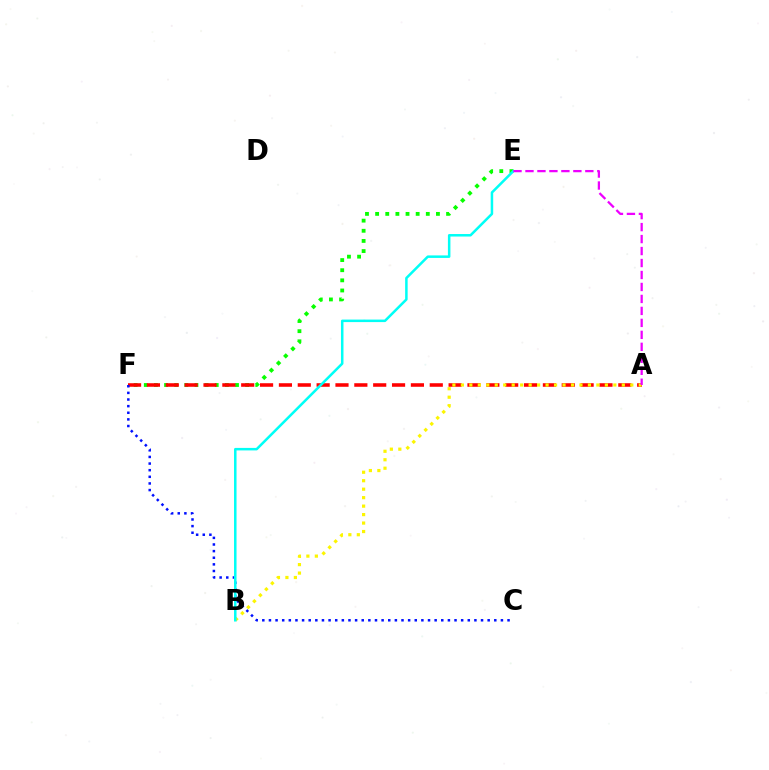{('E', 'F'): [{'color': '#08ff00', 'line_style': 'dotted', 'thickness': 2.75}], ('A', 'F'): [{'color': '#ff0000', 'line_style': 'dashed', 'thickness': 2.56}], ('C', 'F'): [{'color': '#0010ff', 'line_style': 'dotted', 'thickness': 1.8}], ('A', 'B'): [{'color': '#fcf500', 'line_style': 'dotted', 'thickness': 2.3}], ('B', 'E'): [{'color': '#00fff6', 'line_style': 'solid', 'thickness': 1.81}], ('A', 'E'): [{'color': '#ee00ff', 'line_style': 'dashed', 'thickness': 1.63}]}